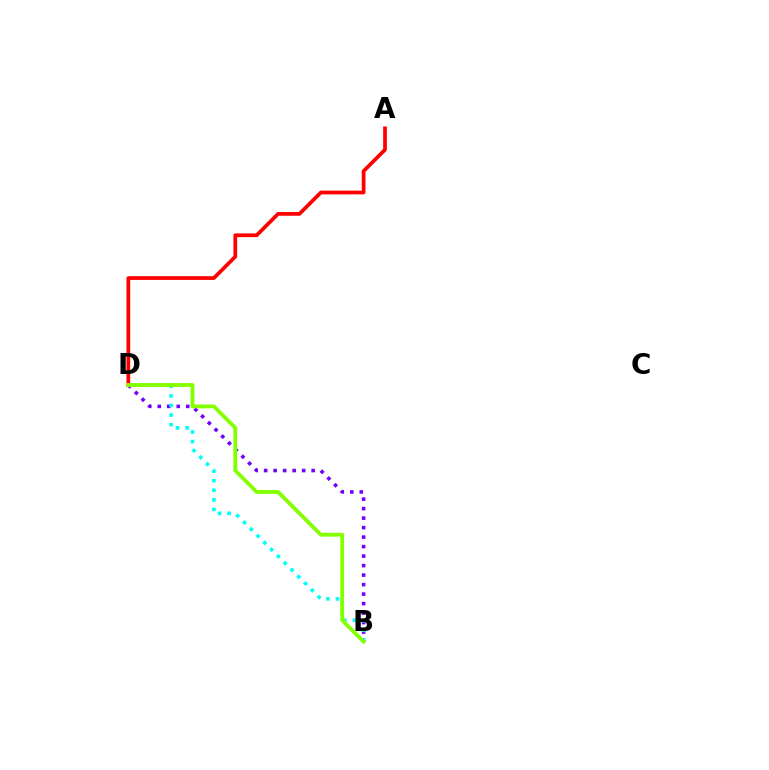{('B', 'D'): [{'color': '#7200ff', 'line_style': 'dotted', 'thickness': 2.58}, {'color': '#00fff6', 'line_style': 'dotted', 'thickness': 2.6}, {'color': '#84ff00', 'line_style': 'solid', 'thickness': 2.75}], ('A', 'D'): [{'color': '#ff0000', 'line_style': 'solid', 'thickness': 2.67}]}